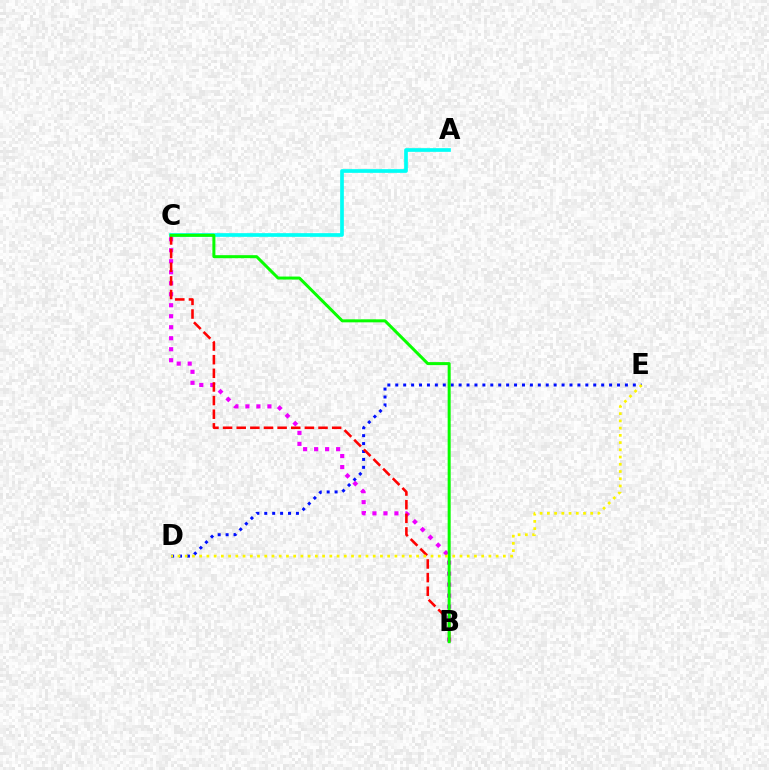{('A', 'C'): [{'color': '#00fff6', 'line_style': 'solid', 'thickness': 2.65}], ('D', 'E'): [{'color': '#0010ff', 'line_style': 'dotted', 'thickness': 2.15}, {'color': '#fcf500', 'line_style': 'dotted', 'thickness': 1.96}], ('B', 'C'): [{'color': '#ee00ff', 'line_style': 'dotted', 'thickness': 2.99}, {'color': '#ff0000', 'line_style': 'dashed', 'thickness': 1.85}, {'color': '#08ff00', 'line_style': 'solid', 'thickness': 2.16}]}